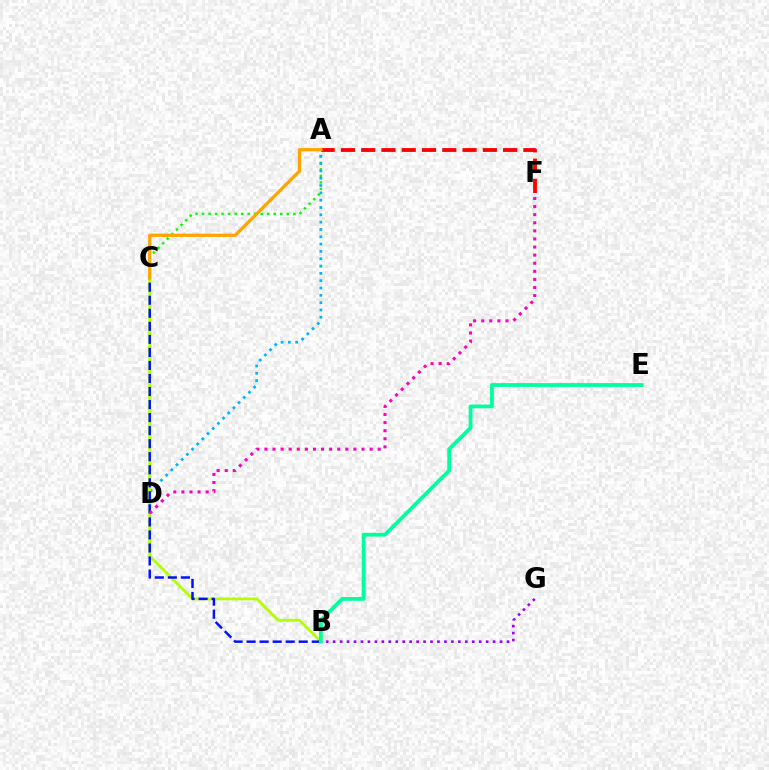{('A', 'C'): [{'color': '#08ff00', 'line_style': 'dotted', 'thickness': 1.77}, {'color': '#ffa500', 'line_style': 'solid', 'thickness': 2.35}], ('B', 'G'): [{'color': '#9b00ff', 'line_style': 'dotted', 'thickness': 1.89}], ('A', 'F'): [{'color': '#ff0000', 'line_style': 'dashed', 'thickness': 2.75}], ('A', 'D'): [{'color': '#00b5ff', 'line_style': 'dotted', 'thickness': 1.99}], ('B', 'C'): [{'color': '#b3ff00', 'line_style': 'solid', 'thickness': 2.04}, {'color': '#0010ff', 'line_style': 'dashed', 'thickness': 1.77}], ('D', 'F'): [{'color': '#ff00bd', 'line_style': 'dotted', 'thickness': 2.2}], ('B', 'E'): [{'color': '#00ff9d', 'line_style': 'solid', 'thickness': 2.72}]}